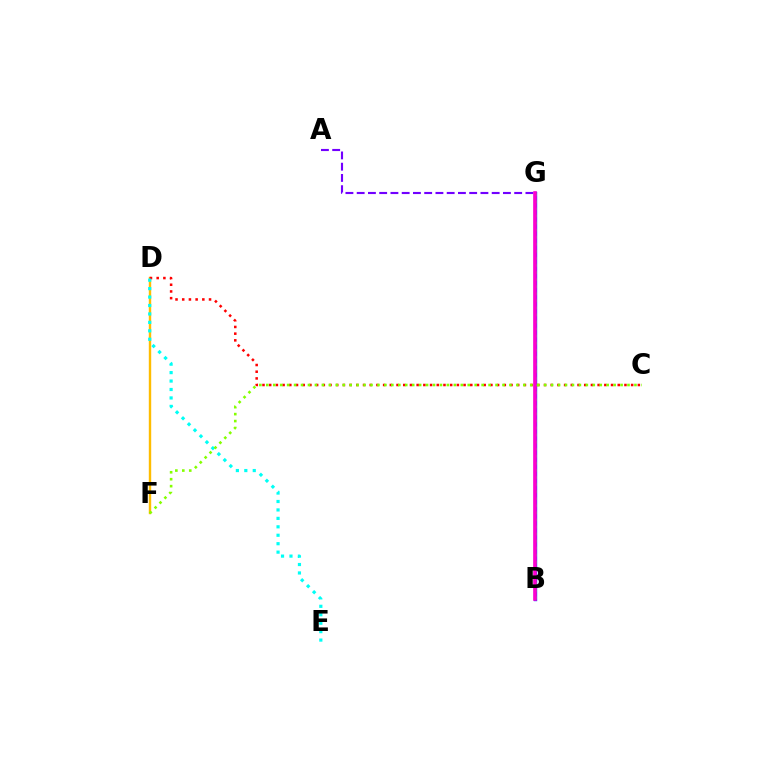{('B', 'G'): [{'color': '#004bff', 'line_style': 'solid', 'thickness': 2.43}, {'color': '#00ff39', 'line_style': 'dotted', 'thickness': 1.92}, {'color': '#ff00cf', 'line_style': 'solid', 'thickness': 2.58}], ('D', 'F'): [{'color': '#ffbd00', 'line_style': 'solid', 'thickness': 1.74}], ('C', 'D'): [{'color': '#ff0000', 'line_style': 'dotted', 'thickness': 1.82}], ('A', 'G'): [{'color': '#7200ff', 'line_style': 'dashed', 'thickness': 1.53}], ('D', 'E'): [{'color': '#00fff6', 'line_style': 'dotted', 'thickness': 2.29}], ('C', 'F'): [{'color': '#84ff00', 'line_style': 'dotted', 'thickness': 1.89}]}